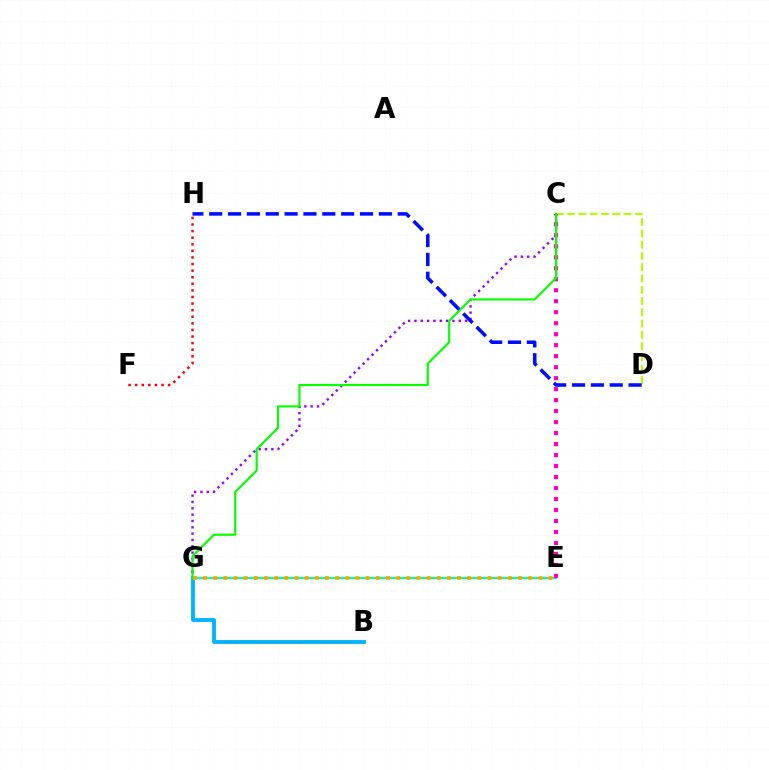{('F', 'H'): [{'color': '#ff0000', 'line_style': 'dotted', 'thickness': 1.79}], ('C', 'G'): [{'color': '#9b00ff', 'line_style': 'dotted', 'thickness': 1.72}, {'color': '#08ff00', 'line_style': 'solid', 'thickness': 1.58}], ('B', 'G'): [{'color': '#00b5ff', 'line_style': 'solid', 'thickness': 2.78}], ('E', 'G'): [{'color': '#00ff9d', 'line_style': 'solid', 'thickness': 1.53}, {'color': '#ffa500', 'line_style': 'dotted', 'thickness': 2.76}], ('C', 'D'): [{'color': '#b3ff00', 'line_style': 'dashed', 'thickness': 1.53}], ('C', 'E'): [{'color': '#ff00bd', 'line_style': 'dotted', 'thickness': 2.99}], ('D', 'H'): [{'color': '#0010ff', 'line_style': 'dashed', 'thickness': 2.56}]}